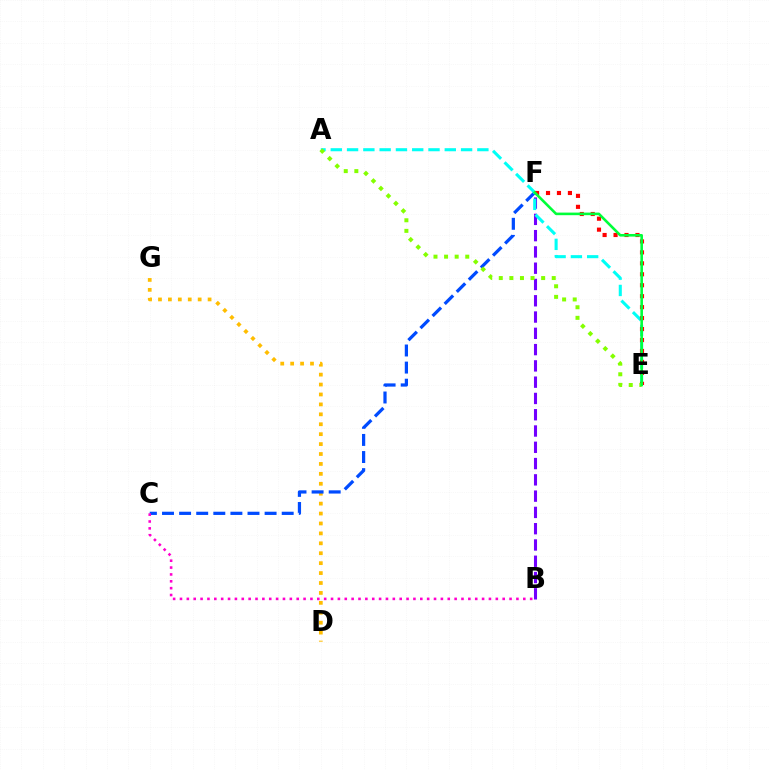{('B', 'F'): [{'color': '#7200ff', 'line_style': 'dashed', 'thickness': 2.21}], ('D', 'G'): [{'color': '#ffbd00', 'line_style': 'dotted', 'thickness': 2.7}], ('C', 'F'): [{'color': '#004bff', 'line_style': 'dashed', 'thickness': 2.32}], ('A', 'E'): [{'color': '#00fff6', 'line_style': 'dashed', 'thickness': 2.21}, {'color': '#84ff00', 'line_style': 'dotted', 'thickness': 2.88}], ('E', 'F'): [{'color': '#ff0000', 'line_style': 'dotted', 'thickness': 2.98}, {'color': '#00ff39', 'line_style': 'solid', 'thickness': 1.87}], ('B', 'C'): [{'color': '#ff00cf', 'line_style': 'dotted', 'thickness': 1.87}]}